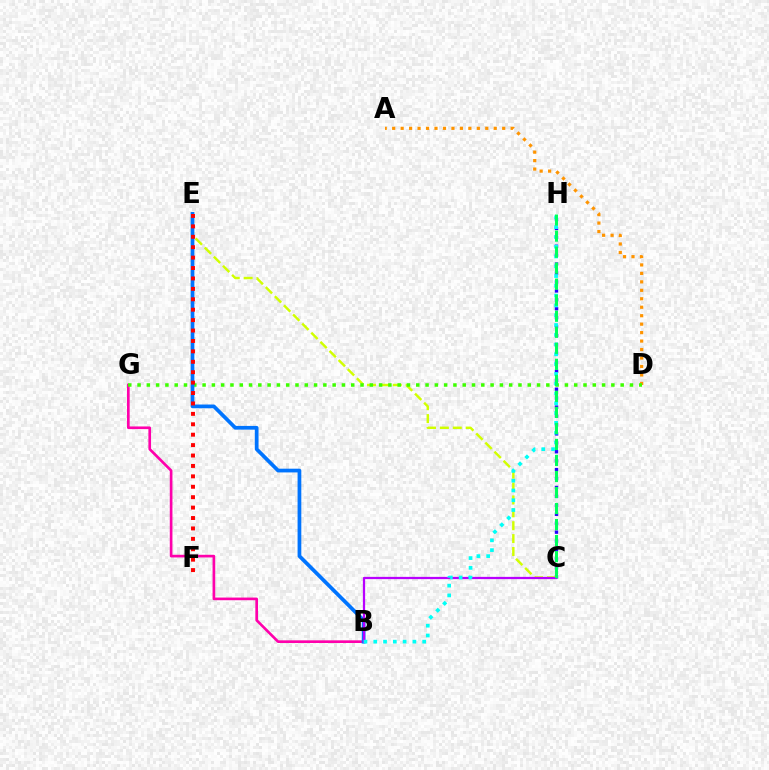{('B', 'G'): [{'color': '#ff00ac', 'line_style': 'solid', 'thickness': 1.91}], ('C', 'H'): [{'color': '#2500ff', 'line_style': 'dotted', 'thickness': 2.43}, {'color': '#00ff5c', 'line_style': 'dashed', 'thickness': 2.18}], ('C', 'E'): [{'color': '#d1ff00', 'line_style': 'dashed', 'thickness': 1.75}], ('A', 'D'): [{'color': '#ff9400', 'line_style': 'dotted', 'thickness': 2.3}], ('D', 'G'): [{'color': '#3dff00', 'line_style': 'dotted', 'thickness': 2.52}], ('B', 'E'): [{'color': '#0074ff', 'line_style': 'solid', 'thickness': 2.68}], ('B', 'C'): [{'color': '#b900ff', 'line_style': 'solid', 'thickness': 1.62}], ('E', 'F'): [{'color': '#ff0000', 'line_style': 'dotted', 'thickness': 2.83}], ('B', 'H'): [{'color': '#00fff6', 'line_style': 'dotted', 'thickness': 2.66}]}